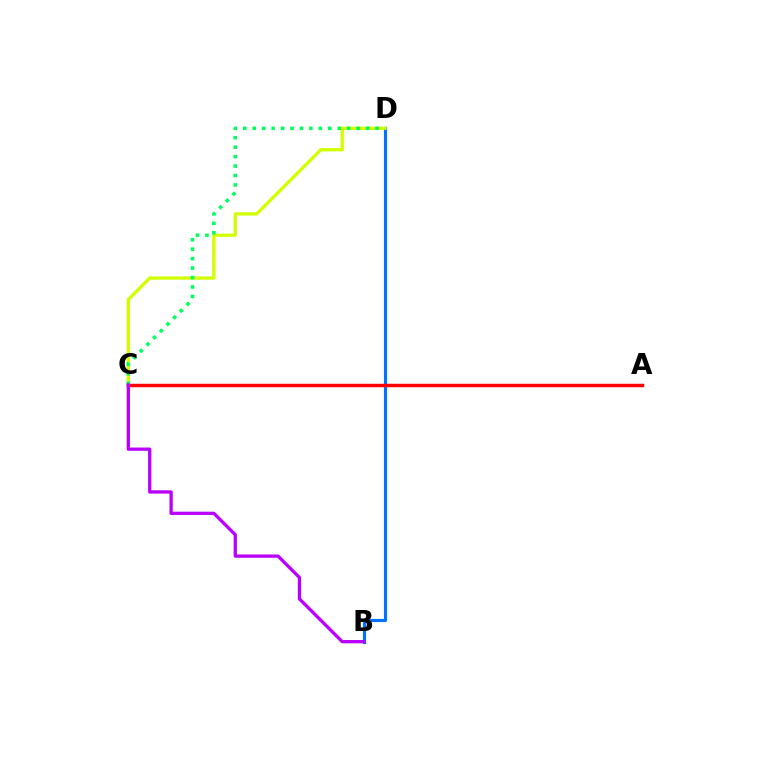{('B', 'D'): [{'color': '#0074ff', 'line_style': 'solid', 'thickness': 2.25}], ('C', 'D'): [{'color': '#d1ff00', 'line_style': 'solid', 'thickness': 2.38}, {'color': '#00ff5c', 'line_style': 'dotted', 'thickness': 2.57}], ('A', 'C'): [{'color': '#ff0000', 'line_style': 'solid', 'thickness': 2.49}], ('B', 'C'): [{'color': '#b900ff', 'line_style': 'solid', 'thickness': 2.37}]}